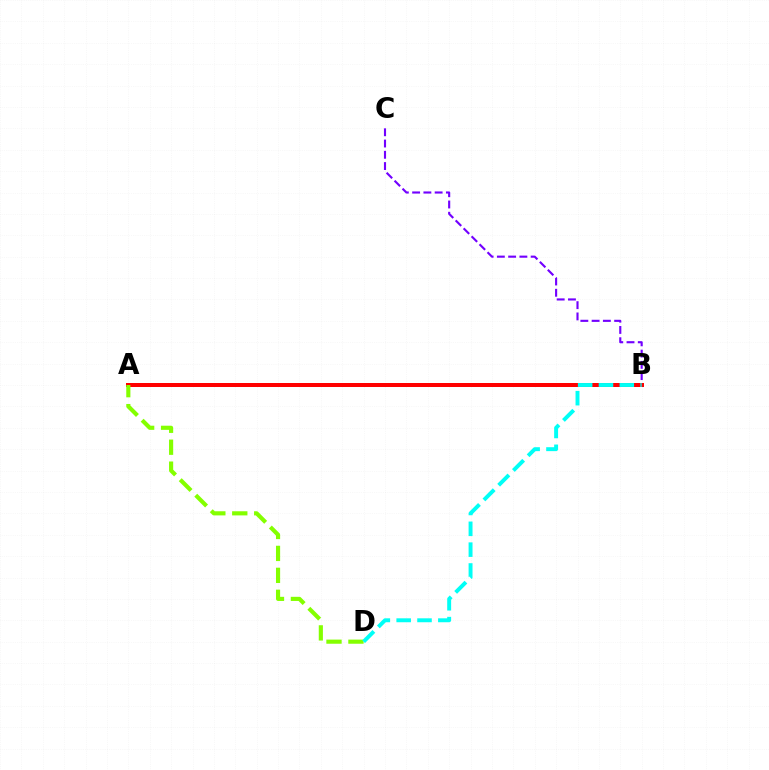{('B', 'C'): [{'color': '#7200ff', 'line_style': 'dashed', 'thickness': 1.53}], ('A', 'B'): [{'color': '#ff0000', 'line_style': 'solid', 'thickness': 2.88}], ('A', 'D'): [{'color': '#84ff00', 'line_style': 'dashed', 'thickness': 2.98}], ('B', 'D'): [{'color': '#00fff6', 'line_style': 'dashed', 'thickness': 2.83}]}